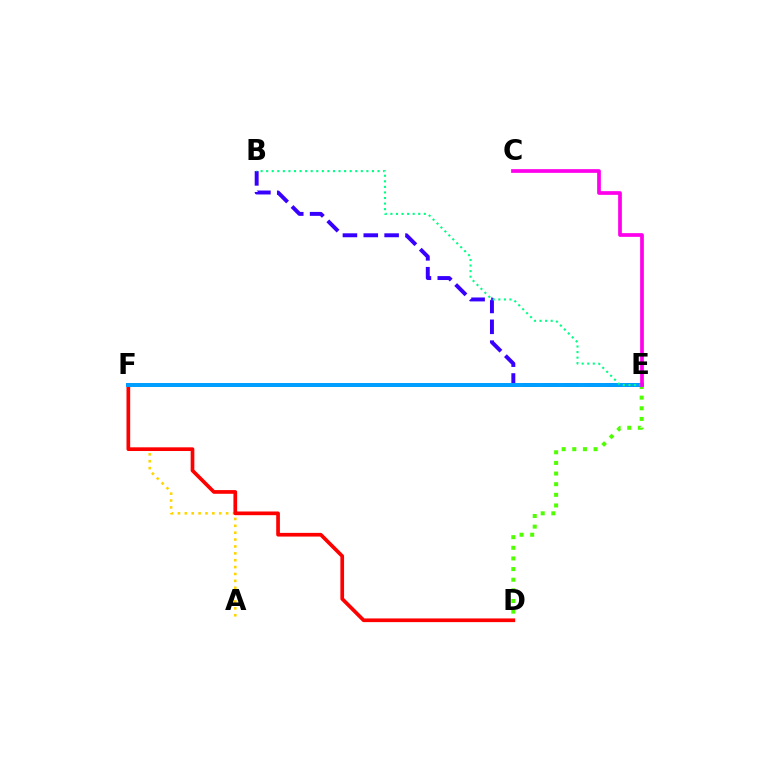{('D', 'E'): [{'color': '#4fff00', 'line_style': 'dotted', 'thickness': 2.89}], ('A', 'F'): [{'color': '#ffd500', 'line_style': 'dotted', 'thickness': 1.87}], ('D', 'F'): [{'color': '#ff0000', 'line_style': 'solid', 'thickness': 2.66}], ('B', 'E'): [{'color': '#3700ff', 'line_style': 'dashed', 'thickness': 2.83}, {'color': '#00ff86', 'line_style': 'dotted', 'thickness': 1.51}], ('E', 'F'): [{'color': '#009eff', 'line_style': 'solid', 'thickness': 2.85}], ('C', 'E'): [{'color': '#ff00ed', 'line_style': 'solid', 'thickness': 2.67}]}